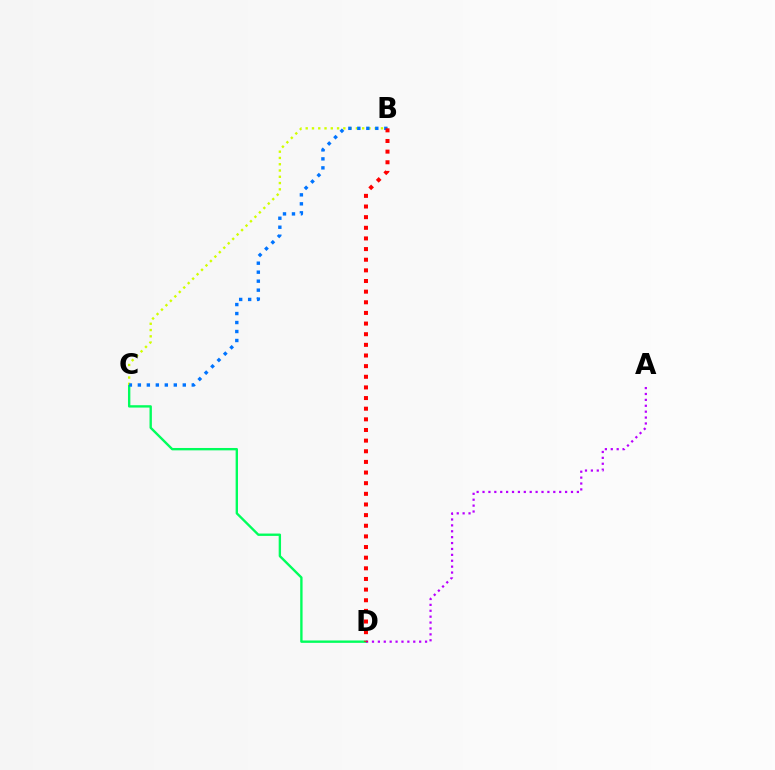{('C', 'D'): [{'color': '#00ff5c', 'line_style': 'solid', 'thickness': 1.71}], ('B', 'C'): [{'color': '#d1ff00', 'line_style': 'dotted', 'thickness': 1.7}, {'color': '#0074ff', 'line_style': 'dotted', 'thickness': 2.44}], ('A', 'D'): [{'color': '#b900ff', 'line_style': 'dotted', 'thickness': 1.6}], ('B', 'D'): [{'color': '#ff0000', 'line_style': 'dotted', 'thickness': 2.89}]}